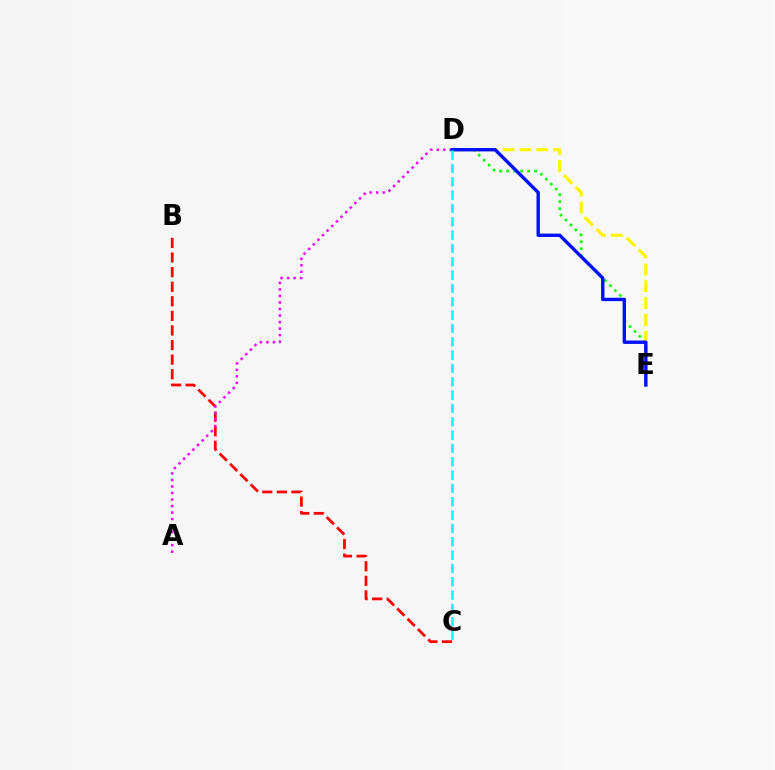{('D', 'E'): [{'color': '#08ff00', 'line_style': 'dotted', 'thickness': 1.9}, {'color': '#fcf500', 'line_style': 'dashed', 'thickness': 2.29}, {'color': '#0010ff', 'line_style': 'solid', 'thickness': 2.44}], ('B', 'C'): [{'color': '#ff0000', 'line_style': 'dashed', 'thickness': 1.98}], ('A', 'D'): [{'color': '#ee00ff', 'line_style': 'dotted', 'thickness': 1.77}], ('C', 'D'): [{'color': '#00fff6', 'line_style': 'dashed', 'thickness': 1.81}]}